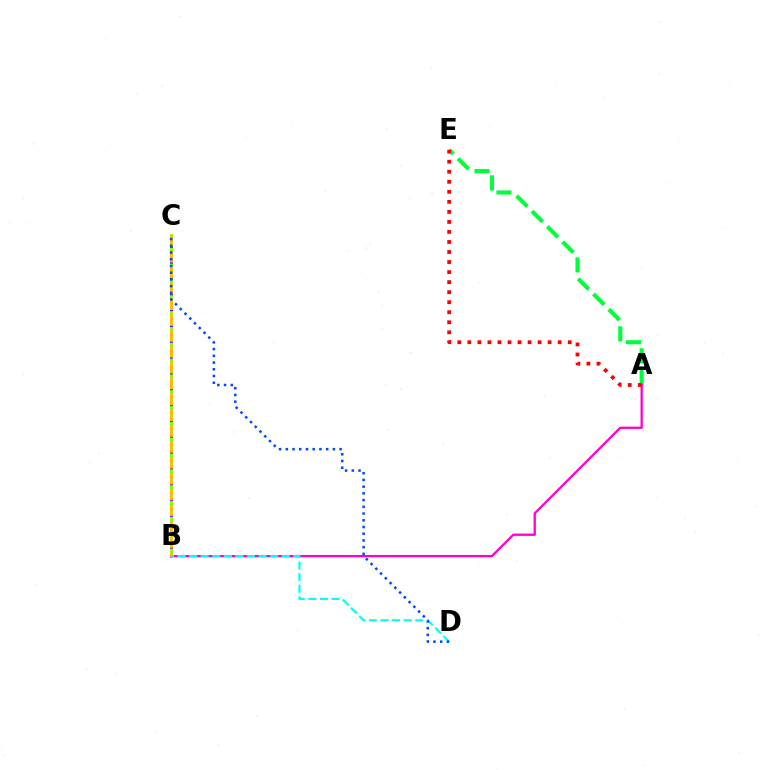{('A', 'E'): [{'color': '#00ff39', 'line_style': 'dashed', 'thickness': 2.94}, {'color': '#ff0000', 'line_style': 'dotted', 'thickness': 2.73}], ('B', 'C'): [{'color': '#84ff00', 'line_style': 'solid', 'thickness': 2.1}, {'color': '#7200ff', 'line_style': 'dotted', 'thickness': 2.15}, {'color': '#ffbd00', 'line_style': 'dashed', 'thickness': 2.15}], ('A', 'B'): [{'color': '#ff00cf', 'line_style': 'solid', 'thickness': 1.65}], ('B', 'D'): [{'color': '#00fff6', 'line_style': 'dashed', 'thickness': 1.57}], ('C', 'D'): [{'color': '#004bff', 'line_style': 'dotted', 'thickness': 1.83}]}